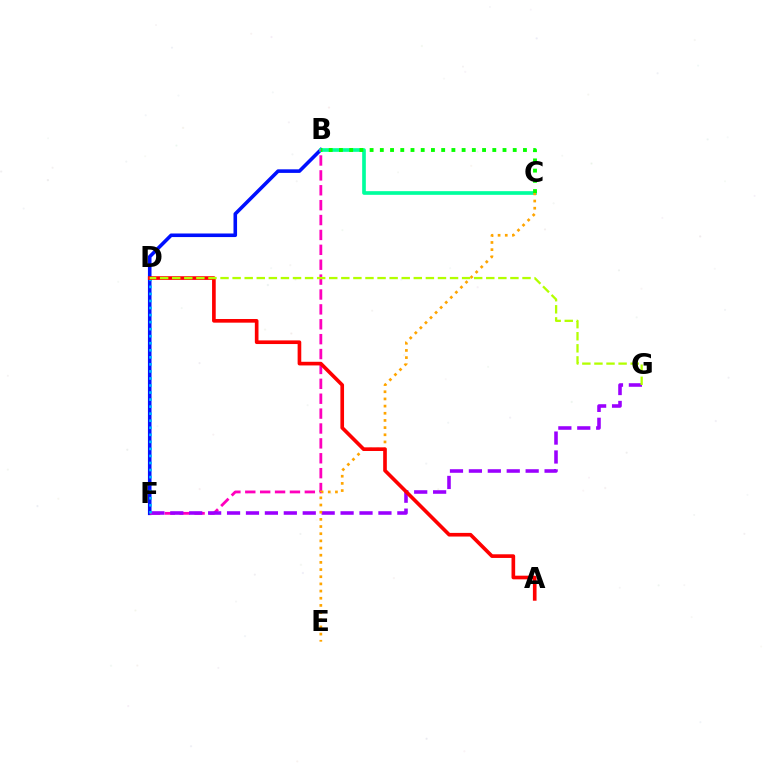{('B', 'F'): [{'color': '#0010ff', 'line_style': 'solid', 'thickness': 2.58}, {'color': '#ff00bd', 'line_style': 'dashed', 'thickness': 2.02}], ('B', 'C'): [{'color': '#00ff9d', 'line_style': 'solid', 'thickness': 2.64}, {'color': '#08ff00', 'line_style': 'dotted', 'thickness': 2.78}], ('F', 'G'): [{'color': '#9b00ff', 'line_style': 'dashed', 'thickness': 2.57}], ('D', 'F'): [{'color': '#00b5ff', 'line_style': 'dotted', 'thickness': 1.91}], ('C', 'E'): [{'color': '#ffa500', 'line_style': 'dotted', 'thickness': 1.95}], ('A', 'D'): [{'color': '#ff0000', 'line_style': 'solid', 'thickness': 2.63}], ('D', 'G'): [{'color': '#b3ff00', 'line_style': 'dashed', 'thickness': 1.64}]}